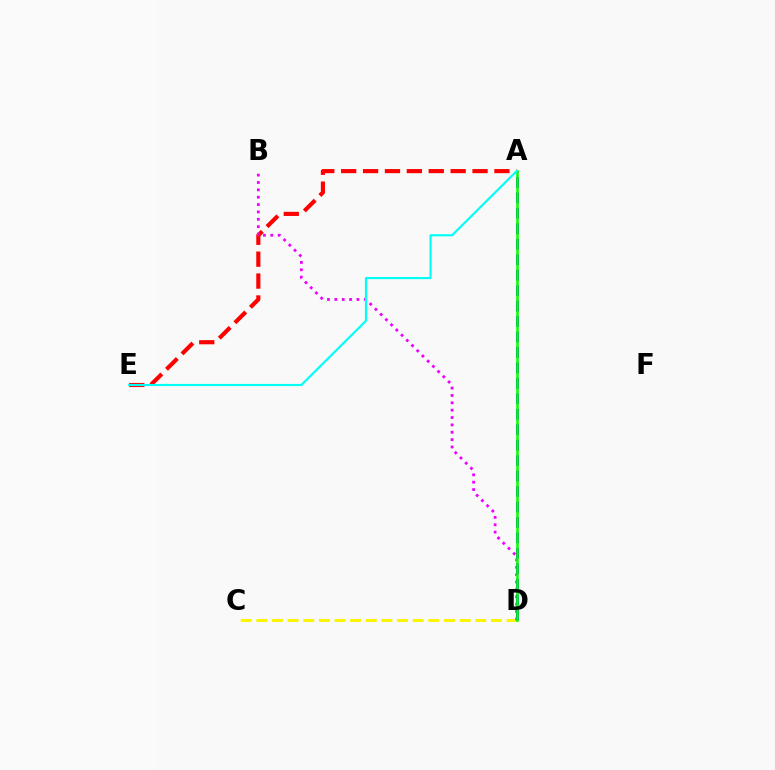{('C', 'D'): [{'color': '#fcf500', 'line_style': 'dashed', 'thickness': 2.12}], ('A', 'E'): [{'color': '#ff0000', 'line_style': 'dashed', 'thickness': 2.97}, {'color': '#00fff6', 'line_style': 'solid', 'thickness': 1.56}], ('B', 'D'): [{'color': '#ee00ff', 'line_style': 'dotted', 'thickness': 2.0}], ('A', 'D'): [{'color': '#0010ff', 'line_style': 'dashed', 'thickness': 2.1}, {'color': '#08ff00', 'line_style': 'solid', 'thickness': 1.84}]}